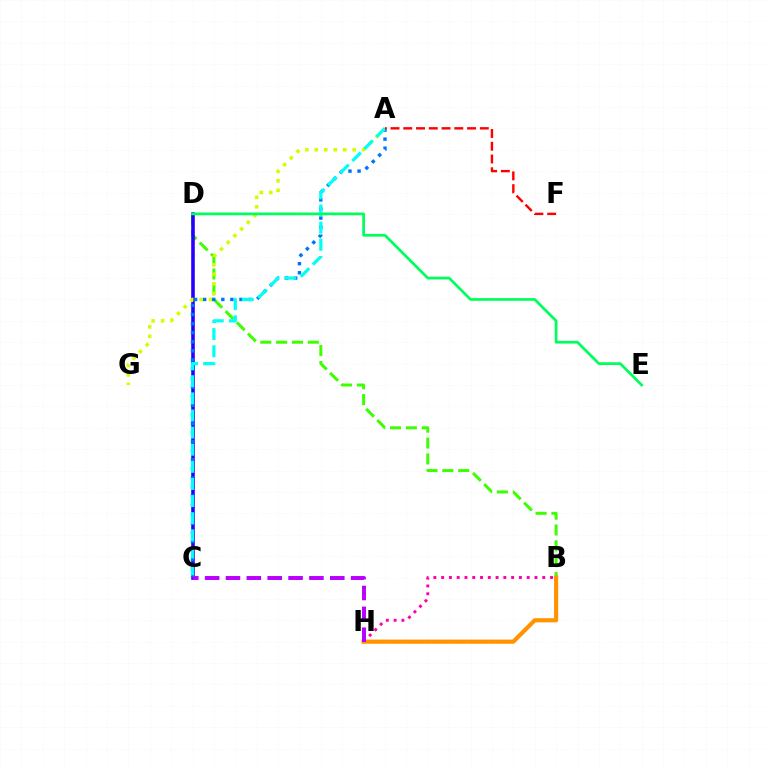{('B', 'D'): [{'color': '#3dff00', 'line_style': 'dashed', 'thickness': 2.15}], ('B', 'H'): [{'color': '#ff00ac', 'line_style': 'dotted', 'thickness': 2.11}, {'color': '#ff9400', 'line_style': 'solid', 'thickness': 3.0}], ('C', 'D'): [{'color': '#2500ff', 'line_style': 'solid', 'thickness': 2.58}], ('A', 'G'): [{'color': '#d1ff00', 'line_style': 'dotted', 'thickness': 2.57}], ('A', 'C'): [{'color': '#0074ff', 'line_style': 'dotted', 'thickness': 2.47}, {'color': '#00fff6', 'line_style': 'dashed', 'thickness': 2.33}], ('C', 'H'): [{'color': '#b900ff', 'line_style': 'dashed', 'thickness': 2.83}], ('A', 'F'): [{'color': '#ff0000', 'line_style': 'dashed', 'thickness': 1.73}], ('D', 'E'): [{'color': '#00ff5c', 'line_style': 'solid', 'thickness': 1.96}]}